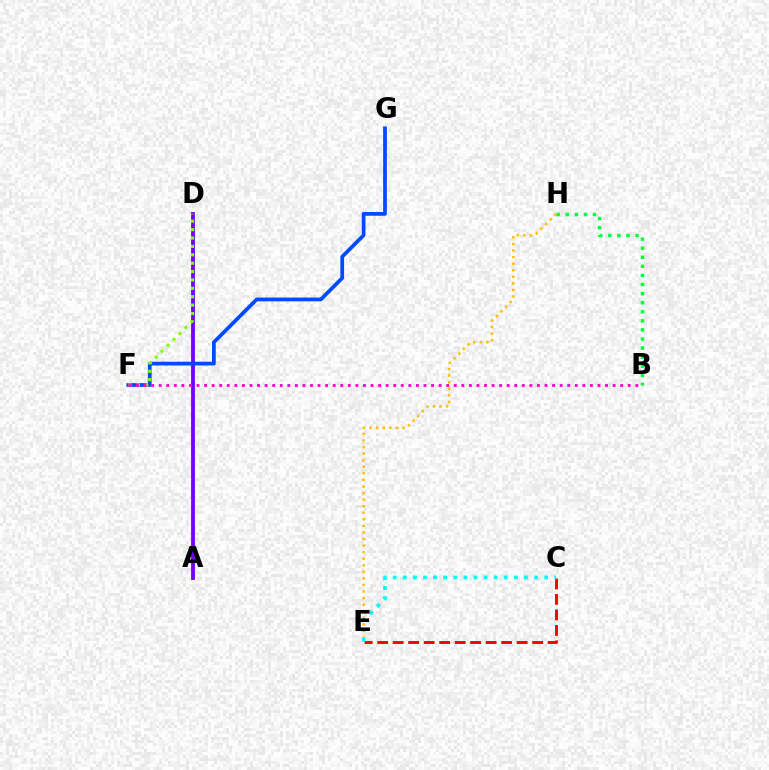{('B', 'H'): [{'color': '#00ff39', 'line_style': 'dotted', 'thickness': 2.47}], ('A', 'D'): [{'color': '#7200ff', 'line_style': 'solid', 'thickness': 2.75}], ('F', 'G'): [{'color': '#004bff', 'line_style': 'solid', 'thickness': 2.7}], ('D', 'F'): [{'color': '#84ff00', 'line_style': 'dotted', 'thickness': 2.28}], ('E', 'H'): [{'color': '#ffbd00', 'line_style': 'dotted', 'thickness': 1.78}], ('C', 'E'): [{'color': '#ff0000', 'line_style': 'dashed', 'thickness': 2.1}, {'color': '#00fff6', 'line_style': 'dotted', 'thickness': 2.74}], ('B', 'F'): [{'color': '#ff00cf', 'line_style': 'dotted', 'thickness': 2.06}]}